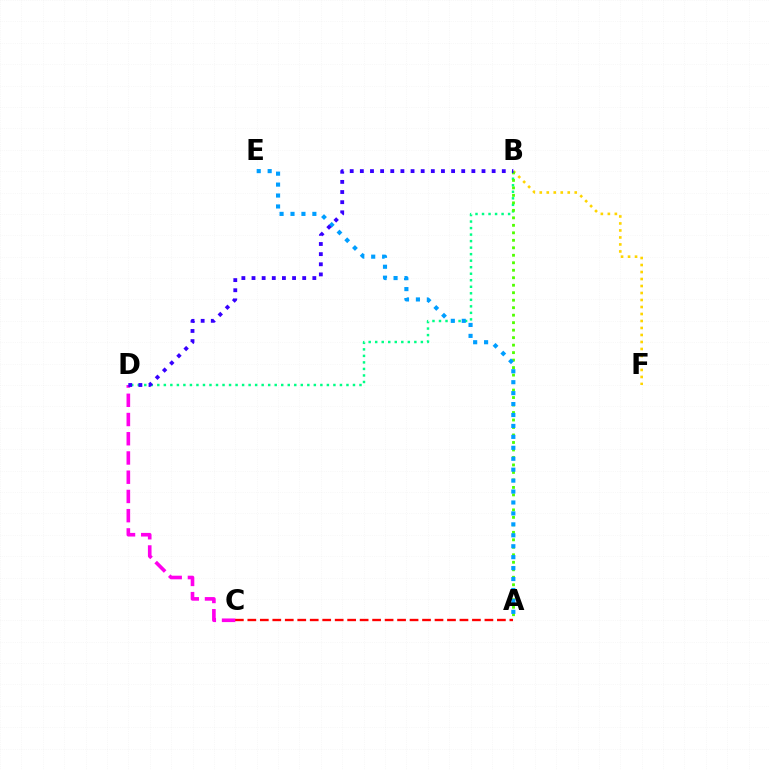{('B', 'F'): [{'color': '#ffd500', 'line_style': 'dotted', 'thickness': 1.9}], ('B', 'D'): [{'color': '#00ff86', 'line_style': 'dotted', 'thickness': 1.77}, {'color': '#3700ff', 'line_style': 'dotted', 'thickness': 2.75}], ('A', 'B'): [{'color': '#4fff00', 'line_style': 'dotted', 'thickness': 2.03}], ('A', 'C'): [{'color': '#ff0000', 'line_style': 'dashed', 'thickness': 1.7}], ('C', 'D'): [{'color': '#ff00ed', 'line_style': 'dashed', 'thickness': 2.61}], ('A', 'E'): [{'color': '#009eff', 'line_style': 'dotted', 'thickness': 2.97}]}